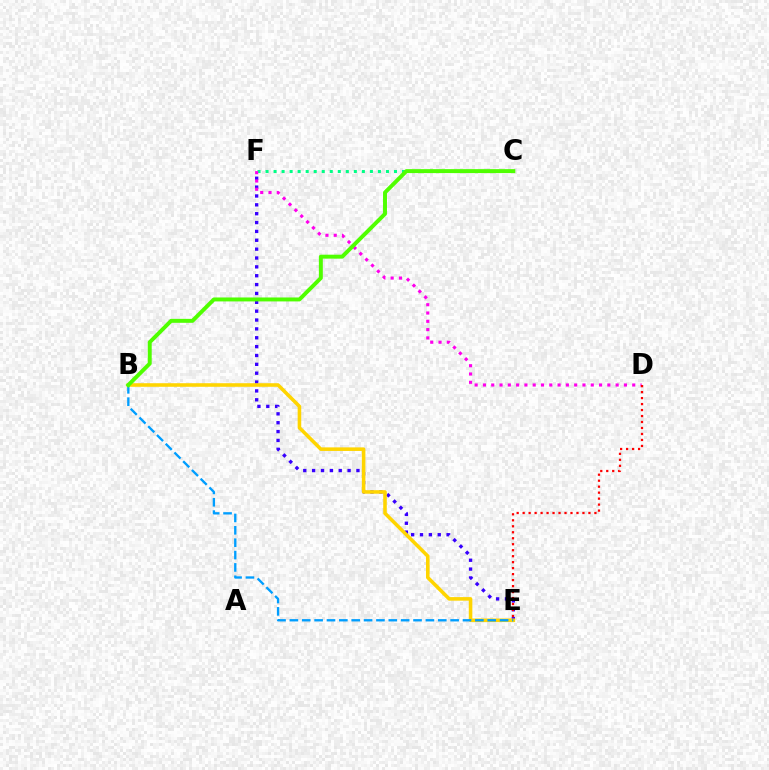{('E', 'F'): [{'color': '#3700ff', 'line_style': 'dotted', 'thickness': 2.41}], ('C', 'F'): [{'color': '#00ff86', 'line_style': 'dotted', 'thickness': 2.18}], ('B', 'E'): [{'color': '#ffd500', 'line_style': 'solid', 'thickness': 2.57}, {'color': '#009eff', 'line_style': 'dashed', 'thickness': 1.68}], ('D', 'F'): [{'color': '#ff00ed', 'line_style': 'dotted', 'thickness': 2.25}], ('D', 'E'): [{'color': '#ff0000', 'line_style': 'dotted', 'thickness': 1.63}], ('B', 'C'): [{'color': '#4fff00', 'line_style': 'solid', 'thickness': 2.84}]}